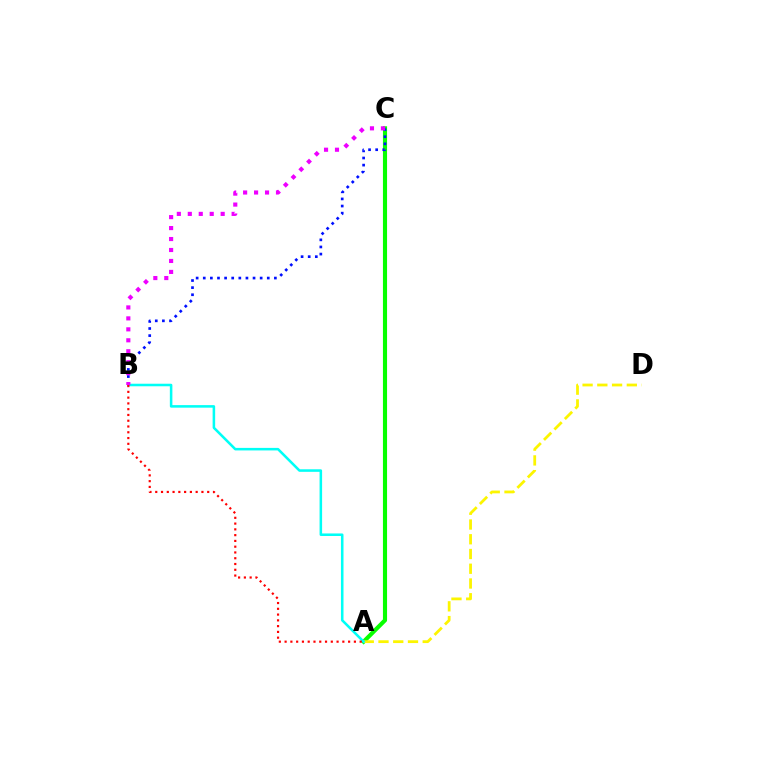{('A', 'C'): [{'color': '#08ff00', 'line_style': 'solid', 'thickness': 2.97}], ('A', 'D'): [{'color': '#fcf500', 'line_style': 'dashed', 'thickness': 2.0}], ('B', 'C'): [{'color': '#0010ff', 'line_style': 'dotted', 'thickness': 1.93}, {'color': '#ee00ff', 'line_style': 'dotted', 'thickness': 2.98}], ('A', 'B'): [{'color': '#00fff6', 'line_style': 'solid', 'thickness': 1.83}, {'color': '#ff0000', 'line_style': 'dotted', 'thickness': 1.57}]}